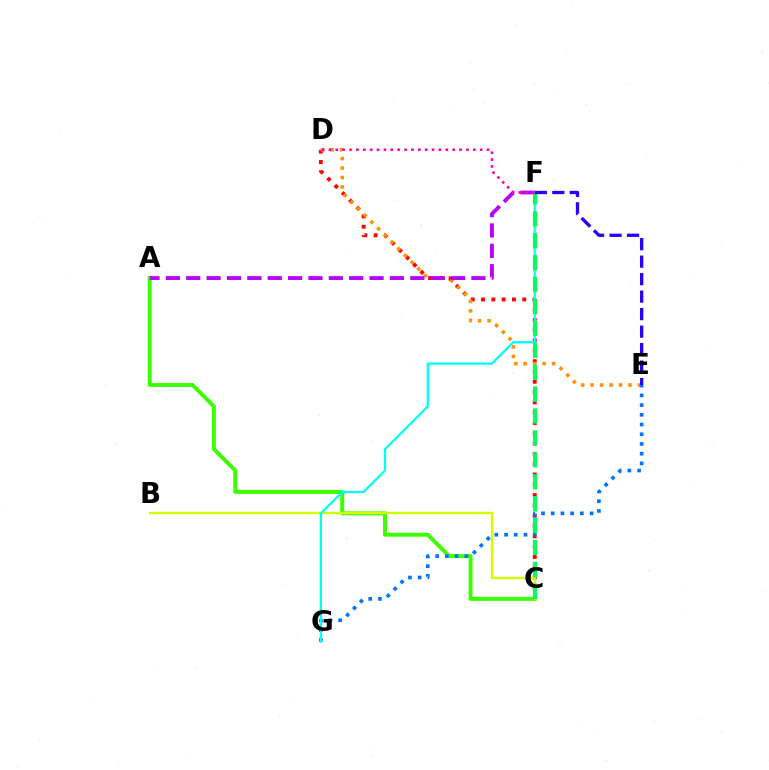{('C', 'D'): [{'color': '#ff0000', 'line_style': 'dotted', 'thickness': 2.8}], ('D', 'E'): [{'color': '#ff9400', 'line_style': 'dotted', 'thickness': 2.58}], ('A', 'C'): [{'color': '#3dff00', 'line_style': 'solid', 'thickness': 2.85}], ('A', 'F'): [{'color': '#b900ff', 'line_style': 'dashed', 'thickness': 2.77}], ('B', 'C'): [{'color': '#d1ff00', 'line_style': 'solid', 'thickness': 1.7}], ('E', 'G'): [{'color': '#0074ff', 'line_style': 'dotted', 'thickness': 2.64}], ('F', 'G'): [{'color': '#00fff6', 'line_style': 'solid', 'thickness': 1.65}], ('C', 'F'): [{'color': '#00ff5c', 'line_style': 'dashed', 'thickness': 2.98}], ('E', 'F'): [{'color': '#2500ff', 'line_style': 'dashed', 'thickness': 2.38}], ('D', 'F'): [{'color': '#ff00ac', 'line_style': 'dotted', 'thickness': 1.87}]}